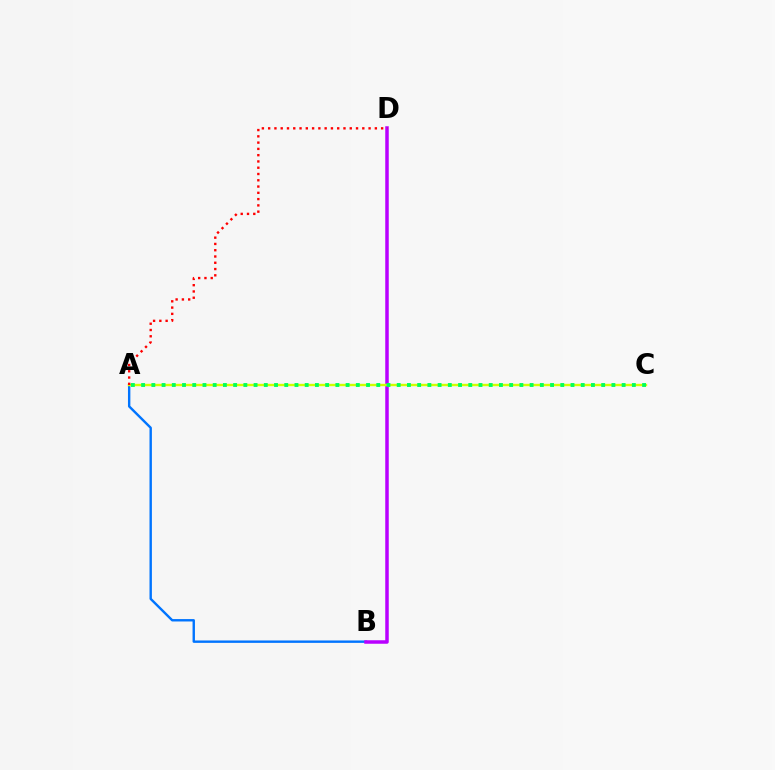{('A', 'B'): [{'color': '#0074ff', 'line_style': 'solid', 'thickness': 1.73}], ('B', 'D'): [{'color': '#b900ff', 'line_style': 'solid', 'thickness': 2.52}], ('A', 'C'): [{'color': '#d1ff00', 'line_style': 'solid', 'thickness': 1.72}, {'color': '#00ff5c', 'line_style': 'dotted', 'thickness': 2.78}], ('A', 'D'): [{'color': '#ff0000', 'line_style': 'dotted', 'thickness': 1.71}]}